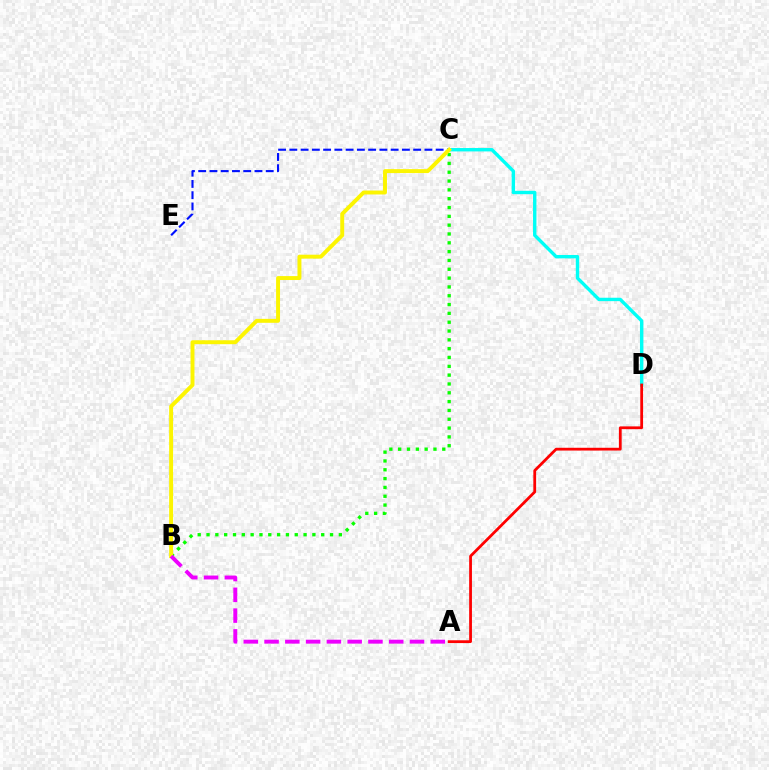{('B', 'C'): [{'color': '#08ff00', 'line_style': 'dotted', 'thickness': 2.4}, {'color': '#fcf500', 'line_style': 'solid', 'thickness': 2.83}], ('C', 'D'): [{'color': '#00fff6', 'line_style': 'solid', 'thickness': 2.44}], ('A', 'D'): [{'color': '#ff0000', 'line_style': 'solid', 'thickness': 2.0}], ('C', 'E'): [{'color': '#0010ff', 'line_style': 'dashed', 'thickness': 1.53}], ('A', 'B'): [{'color': '#ee00ff', 'line_style': 'dashed', 'thickness': 2.82}]}